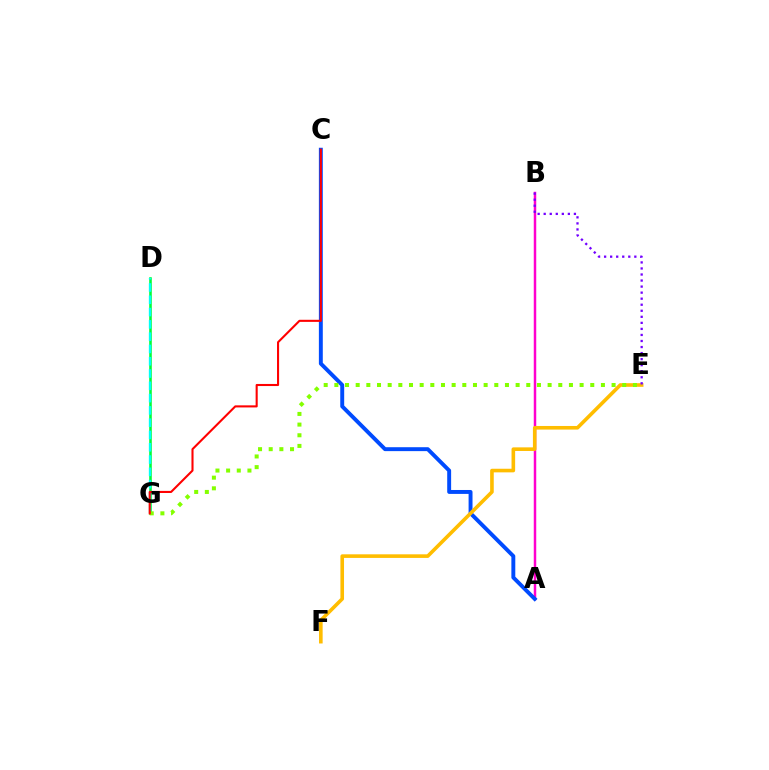{('D', 'G'): [{'color': '#00ff39', 'line_style': 'solid', 'thickness': 1.86}, {'color': '#00fff6', 'line_style': 'dashed', 'thickness': 1.67}], ('A', 'B'): [{'color': '#ff00cf', 'line_style': 'solid', 'thickness': 1.78}], ('A', 'C'): [{'color': '#004bff', 'line_style': 'solid', 'thickness': 2.82}], ('E', 'F'): [{'color': '#ffbd00', 'line_style': 'solid', 'thickness': 2.6}], ('B', 'E'): [{'color': '#7200ff', 'line_style': 'dotted', 'thickness': 1.64}], ('E', 'G'): [{'color': '#84ff00', 'line_style': 'dotted', 'thickness': 2.9}], ('C', 'G'): [{'color': '#ff0000', 'line_style': 'solid', 'thickness': 1.5}]}